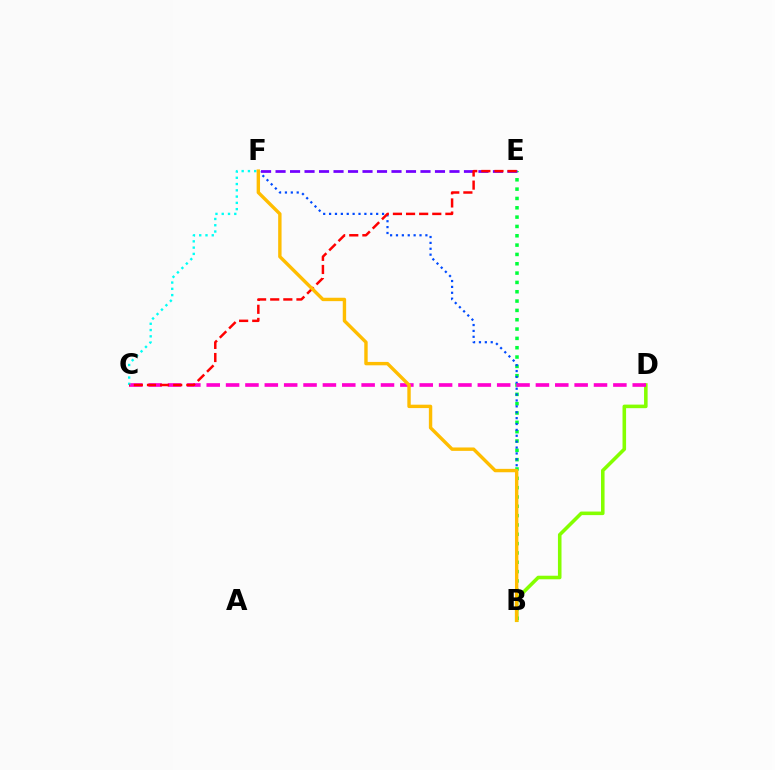{('B', 'D'): [{'color': '#84ff00', 'line_style': 'solid', 'thickness': 2.57}], ('B', 'E'): [{'color': '#00ff39', 'line_style': 'dotted', 'thickness': 2.53}], ('B', 'F'): [{'color': '#004bff', 'line_style': 'dotted', 'thickness': 1.6}, {'color': '#ffbd00', 'line_style': 'solid', 'thickness': 2.44}], ('C', 'D'): [{'color': '#ff00cf', 'line_style': 'dashed', 'thickness': 2.63}], ('C', 'F'): [{'color': '#00fff6', 'line_style': 'dotted', 'thickness': 1.7}], ('E', 'F'): [{'color': '#7200ff', 'line_style': 'dashed', 'thickness': 1.97}], ('C', 'E'): [{'color': '#ff0000', 'line_style': 'dashed', 'thickness': 1.78}]}